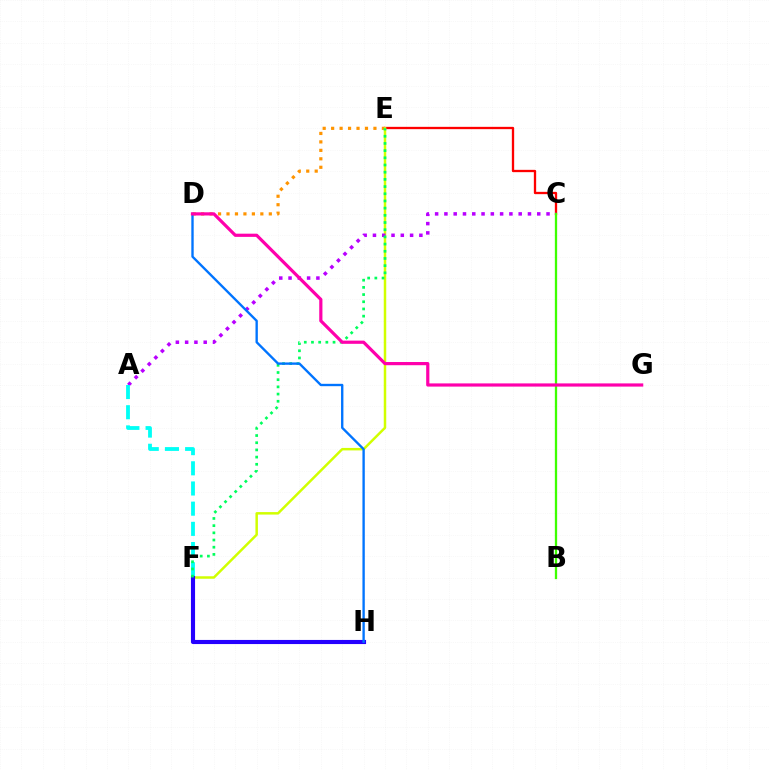{('D', 'E'): [{'color': '#ff9400', 'line_style': 'dotted', 'thickness': 2.3}], ('C', 'E'): [{'color': '#ff0000', 'line_style': 'solid', 'thickness': 1.66}], ('E', 'F'): [{'color': '#d1ff00', 'line_style': 'solid', 'thickness': 1.79}, {'color': '#00ff5c', 'line_style': 'dotted', 'thickness': 1.95}], ('A', 'C'): [{'color': '#b900ff', 'line_style': 'dotted', 'thickness': 2.52}], ('A', 'F'): [{'color': '#00fff6', 'line_style': 'dashed', 'thickness': 2.74}], ('F', 'H'): [{'color': '#2500ff', 'line_style': 'solid', 'thickness': 2.97}], ('D', 'H'): [{'color': '#0074ff', 'line_style': 'solid', 'thickness': 1.7}], ('B', 'C'): [{'color': '#3dff00', 'line_style': 'solid', 'thickness': 1.65}], ('D', 'G'): [{'color': '#ff00ac', 'line_style': 'solid', 'thickness': 2.3}]}